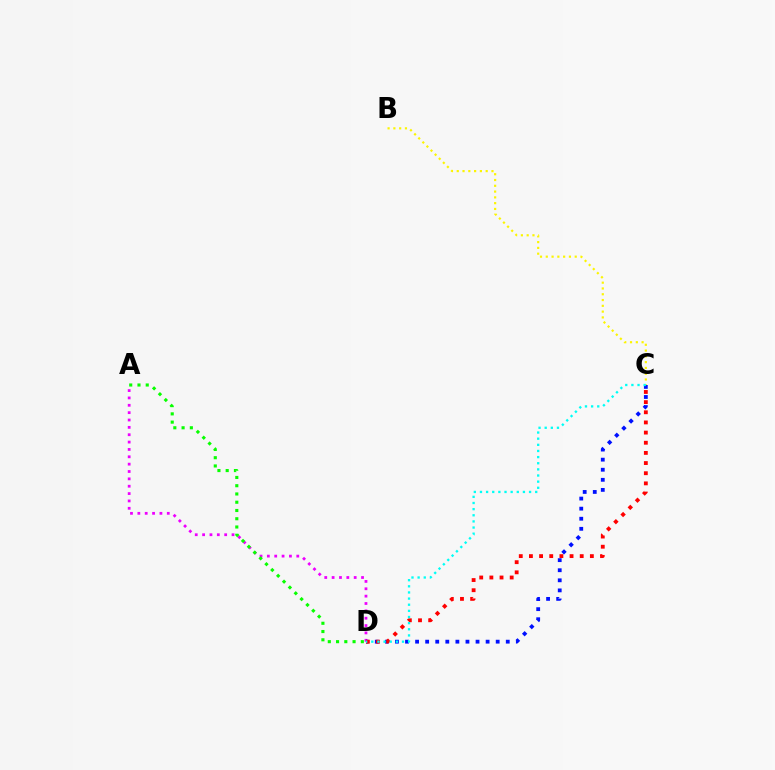{('A', 'D'): [{'color': '#ee00ff', 'line_style': 'dotted', 'thickness': 2.0}, {'color': '#08ff00', 'line_style': 'dotted', 'thickness': 2.24}], ('B', 'C'): [{'color': '#fcf500', 'line_style': 'dotted', 'thickness': 1.57}], ('C', 'D'): [{'color': '#0010ff', 'line_style': 'dotted', 'thickness': 2.74}, {'color': '#ff0000', 'line_style': 'dotted', 'thickness': 2.76}, {'color': '#00fff6', 'line_style': 'dotted', 'thickness': 1.67}]}